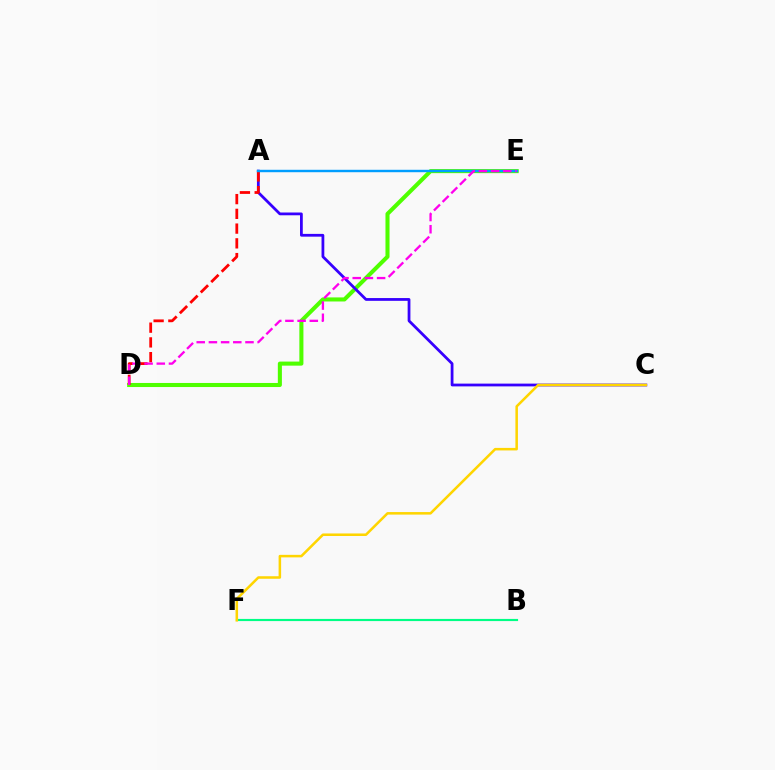{('D', 'E'): [{'color': '#4fff00', 'line_style': 'solid', 'thickness': 2.93}, {'color': '#ff00ed', 'line_style': 'dashed', 'thickness': 1.66}], ('B', 'F'): [{'color': '#00ff86', 'line_style': 'solid', 'thickness': 1.55}], ('A', 'C'): [{'color': '#3700ff', 'line_style': 'solid', 'thickness': 2.0}], ('C', 'F'): [{'color': '#ffd500', 'line_style': 'solid', 'thickness': 1.82}], ('A', 'D'): [{'color': '#ff0000', 'line_style': 'dashed', 'thickness': 2.0}], ('A', 'E'): [{'color': '#009eff', 'line_style': 'solid', 'thickness': 1.74}]}